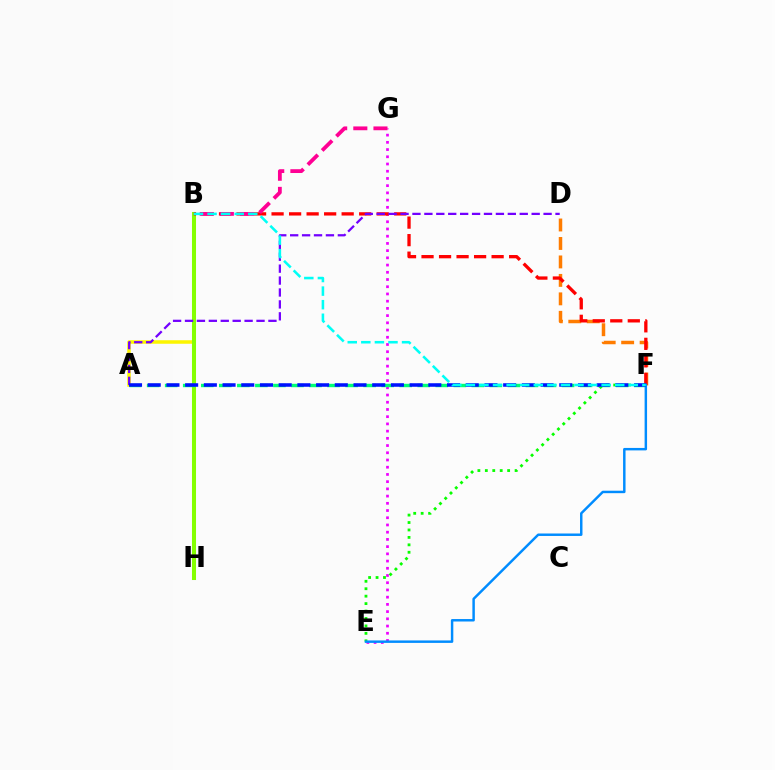{('A', 'B'): [{'color': '#fcf500', 'line_style': 'solid', 'thickness': 2.53}], ('E', 'G'): [{'color': '#ee00ff', 'line_style': 'dotted', 'thickness': 1.96}], ('B', 'H'): [{'color': '#84ff00', 'line_style': 'solid', 'thickness': 2.91}], ('D', 'F'): [{'color': '#ff7c00', 'line_style': 'dashed', 'thickness': 2.51}], ('E', 'F'): [{'color': '#08ff00', 'line_style': 'dotted', 'thickness': 2.02}, {'color': '#008cff', 'line_style': 'solid', 'thickness': 1.77}], ('B', 'F'): [{'color': '#ff0000', 'line_style': 'dashed', 'thickness': 2.38}, {'color': '#00fff6', 'line_style': 'dashed', 'thickness': 1.84}], ('A', 'D'): [{'color': '#7200ff', 'line_style': 'dashed', 'thickness': 1.62}], ('B', 'G'): [{'color': '#ff0094', 'line_style': 'dashed', 'thickness': 2.74}], ('A', 'F'): [{'color': '#00ff74', 'line_style': 'dashed', 'thickness': 2.45}, {'color': '#0010ff', 'line_style': 'dashed', 'thickness': 2.54}]}